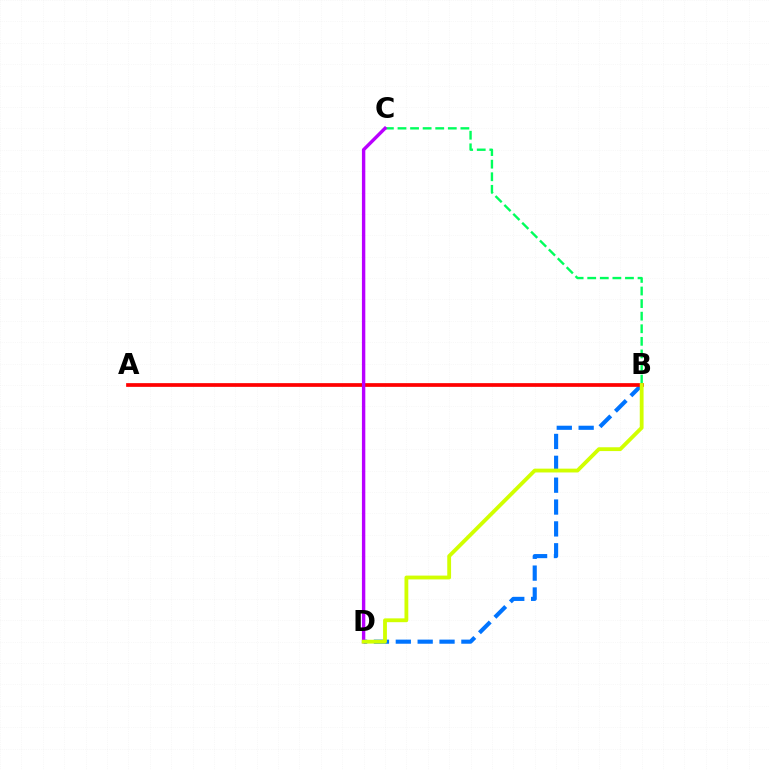{('B', 'D'): [{'color': '#0074ff', 'line_style': 'dashed', 'thickness': 2.97}, {'color': '#d1ff00', 'line_style': 'solid', 'thickness': 2.75}], ('B', 'C'): [{'color': '#00ff5c', 'line_style': 'dashed', 'thickness': 1.71}], ('A', 'B'): [{'color': '#ff0000', 'line_style': 'solid', 'thickness': 2.67}], ('C', 'D'): [{'color': '#b900ff', 'line_style': 'solid', 'thickness': 2.44}]}